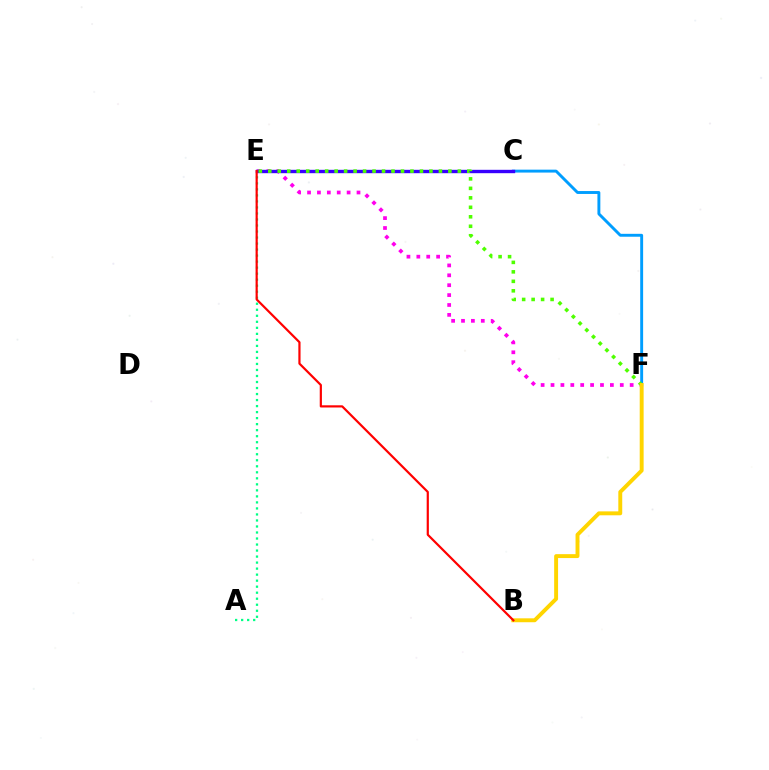{('A', 'E'): [{'color': '#00ff86', 'line_style': 'dotted', 'thickness': 1.64}], ('E', 'F'): [{'color': '#ff00ed', 'line_style': 'dotted', 'thickness': 2.69}, {'color': '#4fff00', 'line_style': 'dotted', 'thickness': 2.58}], ('C', 'F'): [{'color': '#009eff', 'line_style': 'solid', 'thickness': 2.09}], ('C', 'E'): [{'color': '#3700ff', 'line_style': 'solid', 'thickness': 2.43}], ('B', 'F'): [{'color': '#ffd500', 'line_style': 'solid', 'thickness': 2.82}], ('B', 'E'): [{'color': '#ff0000', 'line_style': 'solid', 'thickness': 1.58}]}